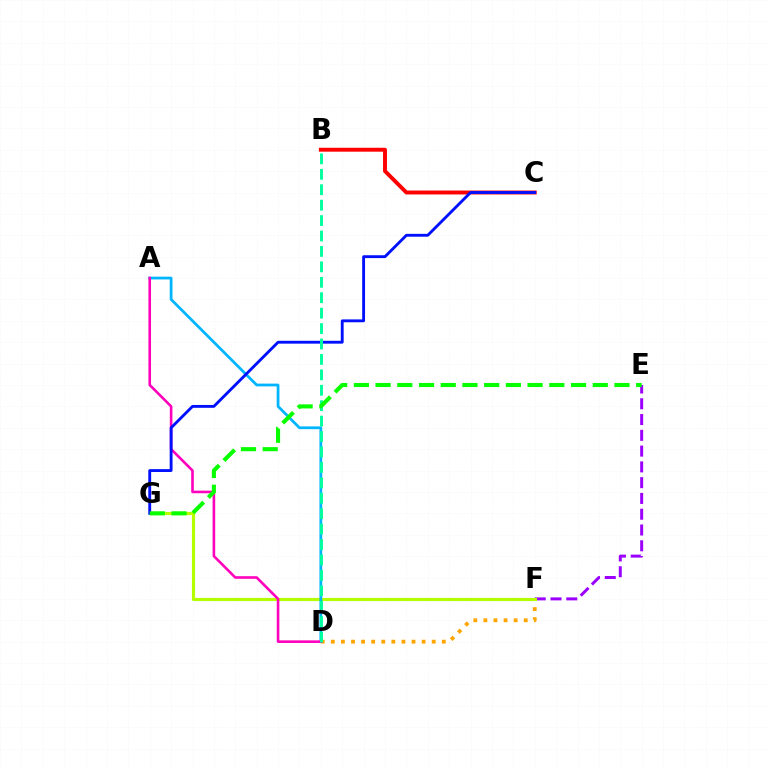{('D', 'F'): [{'color': '#ffa500', 'line_style': 'dotted', 'thickness': 2.74}], ('B', 'C'): [{'color': '#ff0000', 'line_style': 'solid', 'thickness': 2.82}], ('E', 'F'): [{'color': '#9b00ff', 'line_style': 'dashed', 'thickness': 2.14}], ('F', 'G'): [{'color': '#b3ff00', 'line_style': 'solid', 'thickness': 2.26}], ('A', 'D'): [{'color': '#00b5ff', 'line_style': 'solid', 'thickness': 1.98}, {'color': '#ff00bd', 'line_style': 'solid', 'thickness': 1.87}], ('C', 'G'): [{'color': '#0010ff', 'line_style': 'solid', 'thickness': 2.06}], ('B', 'D'): [{'color': '#00ff9d', 'line_style': 'dashed', 'thickness': 2.1}], ('E', 'G'): [{'color': '#08ff00', 'line_style': 'dashed', 'thickness': 2.95}]}